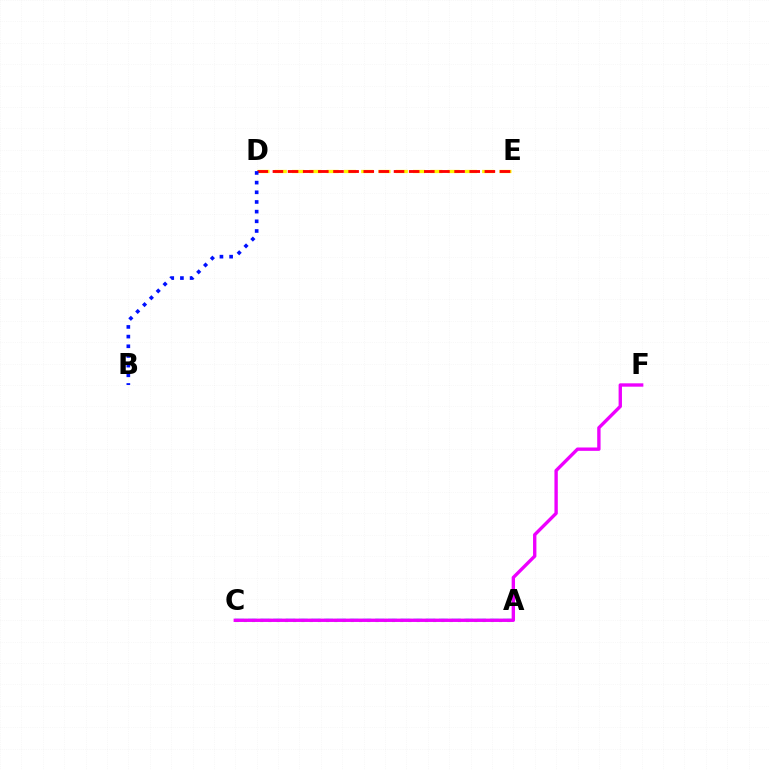{('D', 'E'): [{'color': '#fcf500', 'line_style': 'dashed', 'thickness': 2.35}, {'color': '#ff0000', 'line_style': 'dashed', 'thickness': 2.06}], ('A', 'C'): [{'color': '#00fff6', 'line_style': 'dashed', 'thickness': 1.73}, {'color': '#08ff00', 'line_style': 'dotted', 'thickness': 2.24}], ('C', 'F'): [{'color': '#ee00ff', 'line_style': 'solid', 'thickness': 2.42}], ('B', 'D'): [{'color': '#0010ff', 'line_style': 'dotted', 'thickness': 2.63}]}